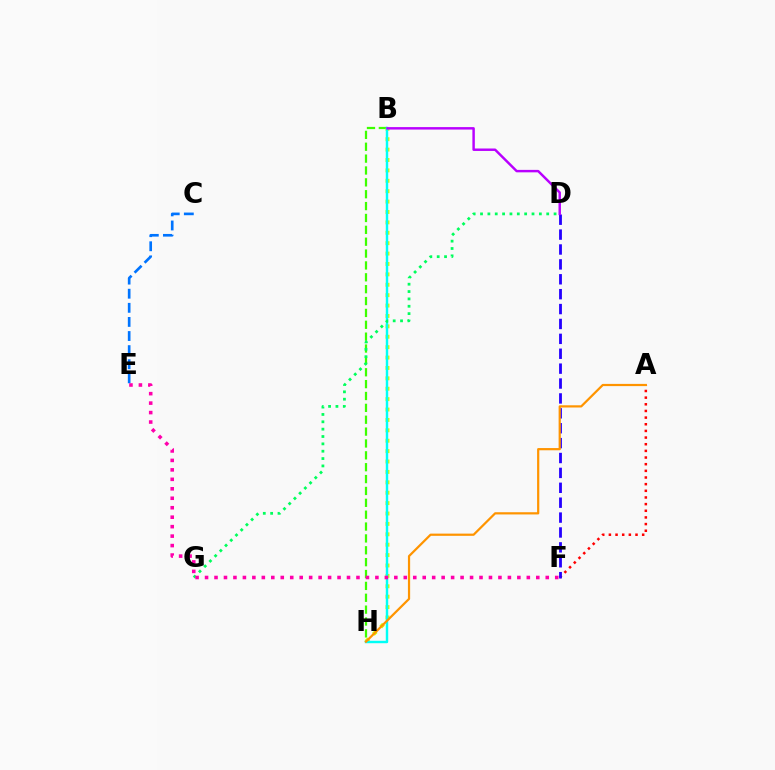{('B', 'H'): [{'color': '#3dff00', 'line_style': 'dashed', 'thickness': 1.61}, {'color': '#d1ff00', 'line_style': 'dotted', 'thickness': 2.82}, {'color': '#00fff6', 'line_style': 'solid', 'thickness': 1.75}], ('A', 'F'): [{'color': '#ff0000', 'line_style': 'dotted', 'thickness': 1.81}], ('C', 'E'): [{'color': '#0074ff', 'line_style': 'dashed', 'thickness': 1.92}], ('D', 'F'): [{'color': '#2500ff', 'line_style': 'dashed', 'thickness': 2.02}], ('D', 'G'): [{'color': '#00ff5c', 'line_style': 'dotted', 'thickness': 2.0}], ('A', 'H'): [{'color': '#ff9400', 'line_style': 'solid', 'thickness': 1.59}], ('E', 'F'): [{'color': '#ff00ac', 'line_style': 'dotted', 'thickness': 2.57}], ('B', 'D'): [{'color': '#b900ff', 'line_style': 'solid', 'thickness': 1.77}]}